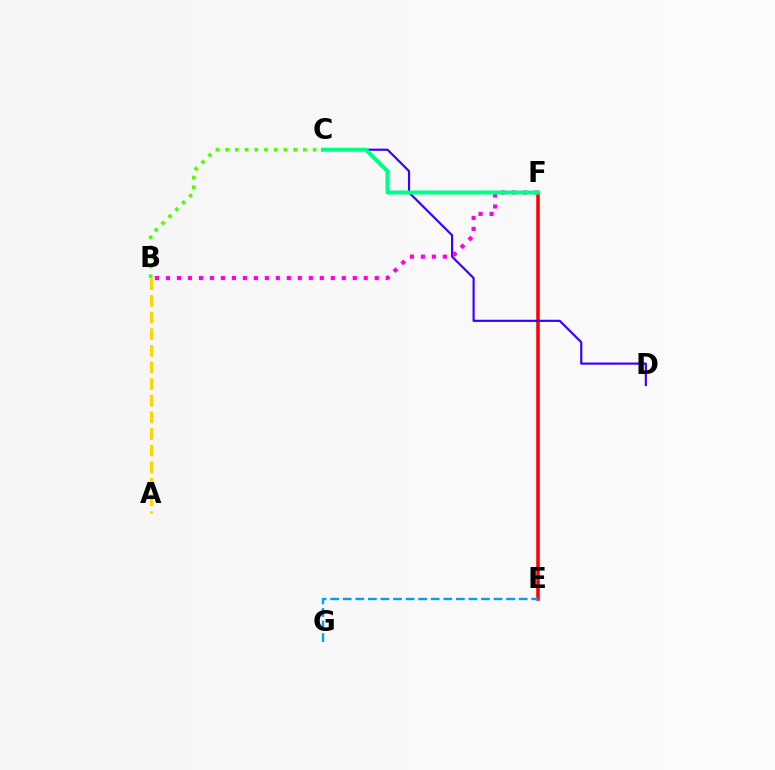{('E', 'F'): [{'color': '#ff0000', 'line_style': 'solid', 'thickness': 2.54}], ('C', 'D'): [{'color': '#3700ff', 'line_style': 'solid', 'thickness': 1.56}], ('B', 'F'): [{'color': '#ff00ed', 'line_style': 'dotted', 'thickness': 2.99}], ('B', 'C'): [{'color': '#4fff00', 'line_style': 'dotted', 'thickness': 2.64}], ('E', 'G'): [{'color': '#009eff', 'line_style': 'dashed', 'thickness': 1.71}], ('A', 'B'): [{'color': '#ffd500', 'line_style': 'dashed', 'thickness': 2.26}], ('C', 'F'): [{'color': '#00ff86', 'line_style': 'solid', 'thickness': 2.9}]}